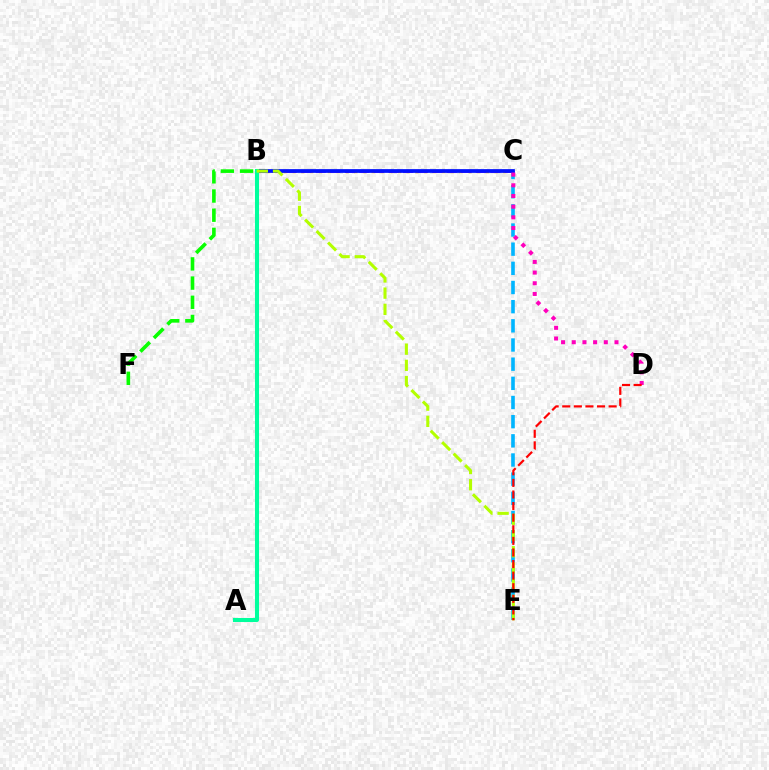{('C', 'E'): [{'color': '#00b5ff', 'line_style': 'dashed', 'thickness': 2.6}], ('B', 'C'): [{'color': '#ffa500', 'line_style': 'dotted', 'thickness': 2.38}, {'color': '#9b00ff', 'line_style': 'dashed', 'thickness': 1.98}, {'color': '#0010ff', 'line_style': 'solid', 'thickness': 2.68}], ('B', 'F'): [{'color': '#08ff00', 'line_style': 'dashed', 'thickness': 2.61}], ('C', 'D'): [{'color': '#ff00bd', 'line_style': 'dotted', 'thickness': 2.9}], ('A', 'B'): [{'color': '#00ff9d', 'line_style': 'solid', 'thickness': 2.91}], ('B', 'E'): [{'color': '#b3ff00', 'line_style': 'dashed', 'thickness': 2.2}], ('D', 'E'): [{'color': '#ff0000', 'line_style': 'dashed', 'thickness': 1.58}]}